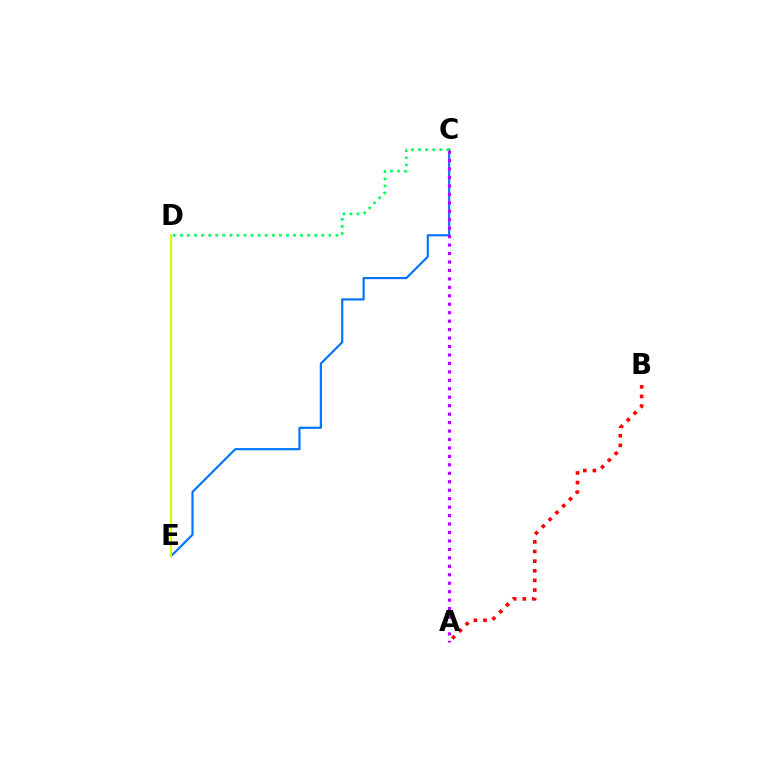{('C', 'E'): [{'color': '#0074ff', 'line_style': 'solid', 'thickness': 1.56}], ('A', 'B'): [{'color': '#ff0000', 'line_style': 'dotted', 'thickness': 2.62}], ('A', 'C'): [{'color': '#b900ff', 'line_style': 'dotted', 'thickness': 2.3}], ('D', 'E'): [{'color': '#d1ff00', 'line_style': 'solid', 'thickness': 1.55}], ('C', 'D'): [{'color': '#00ff5c', 'line_style': 'dotted', 'thickness': 1.92}]}